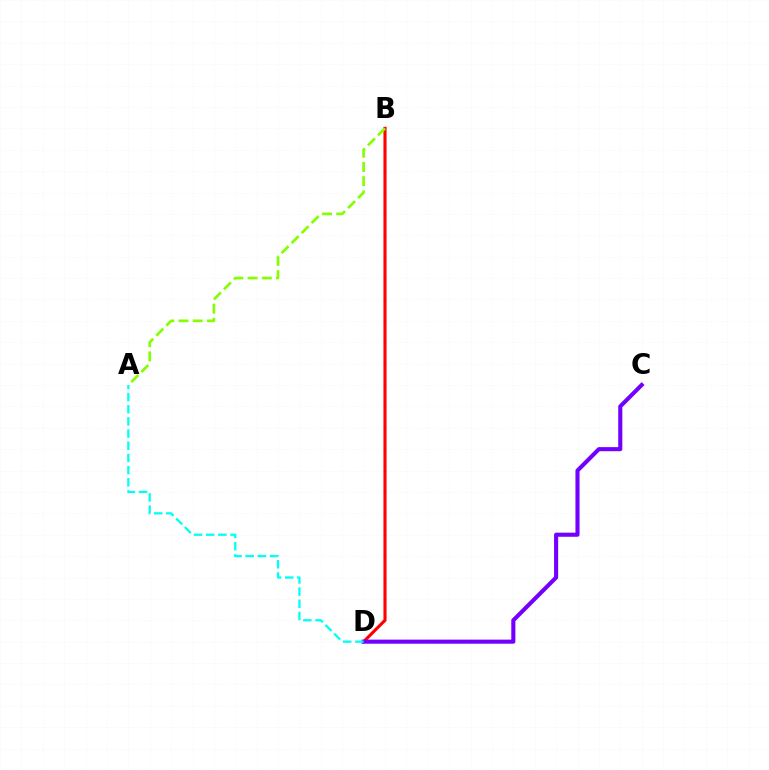{('B', 'D'): [{'color': '#ff0000', 'line_style': 'solid', 'thickness': 2.24}], ('A', 'B'): [{'color': '#84ff00', 'line_style': 'dashed', 'thickness': 1.93}], ('C', 'D'): [{'color': '#7200ff', 'line_style': 'solid', 'thickness': 2.95}], ('A', 'D'): [{'color': '#00fff6', 'line_style': 'dashed', 'thickness': 1.65}]}